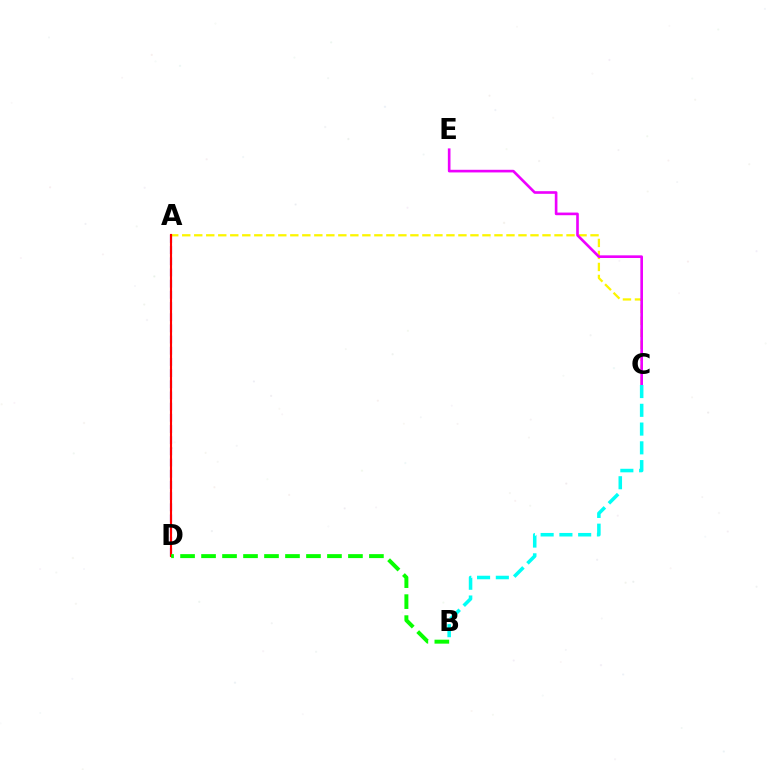{('A', 'C'): [{'color': '#fcf500', 'line_style': 'dashed', 'thickness': 1.63}], ('A', 'D'): [{'color': '#0010ff', 'line_style': 'dashed', 'thickness': 1.52}, {'color': '#ff0000', 'line_style': 'solid', 'thickness': 1.54}], ('C', 'E'): [{'color': '#ee00ff', 'line_style': 'solid', 'thickness': 1.9}], ('B', 'C'): [{'color': '#00fff6', 'line_style': 'dashed', 'thickness': 2.55}], ('B', 'D'): [{'color': '#08ff00', 'line_style': 'dashed', 'thickness': 2.85}]}